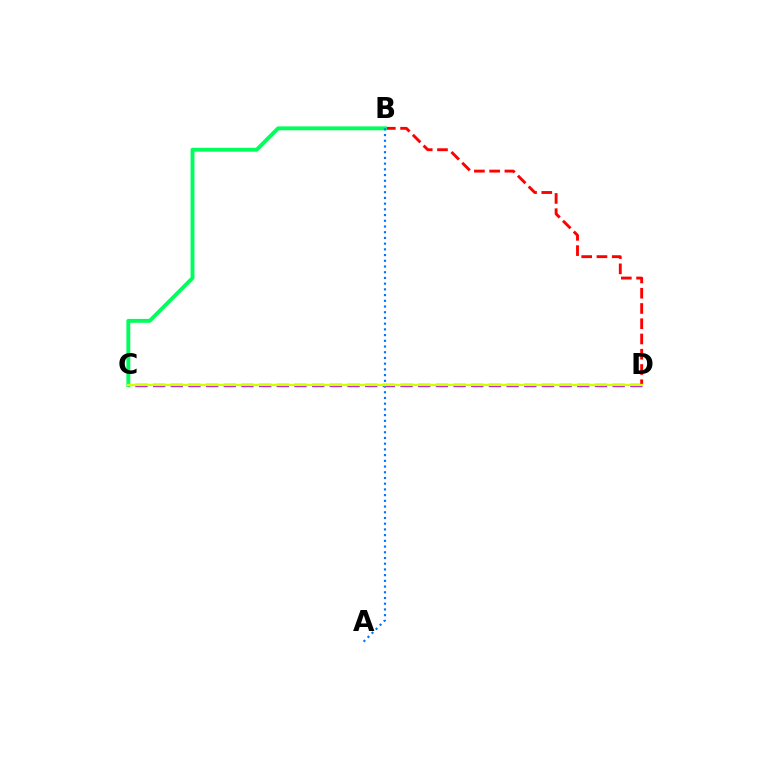{('B', 'D'): [{'color': '#ff0000', 'line_style': 'dashed', 'thickness': 2.07}], ('C', 'D'): [{'color': '#b900ff', 'line_style': 'dashed', 'thickness': 2.4}, {'color': '#d1ff00', 'line_style': 'solid', 'thickness': 1.7}], ('B', 'C'): [{'color': '#00ff5c', 'line_style': 'solid', 'thickness': 2.8}], ('A', 'B'): [{'color': '#0074ff', 'line_style': 'dotted', 'thickness': 1.55}]}